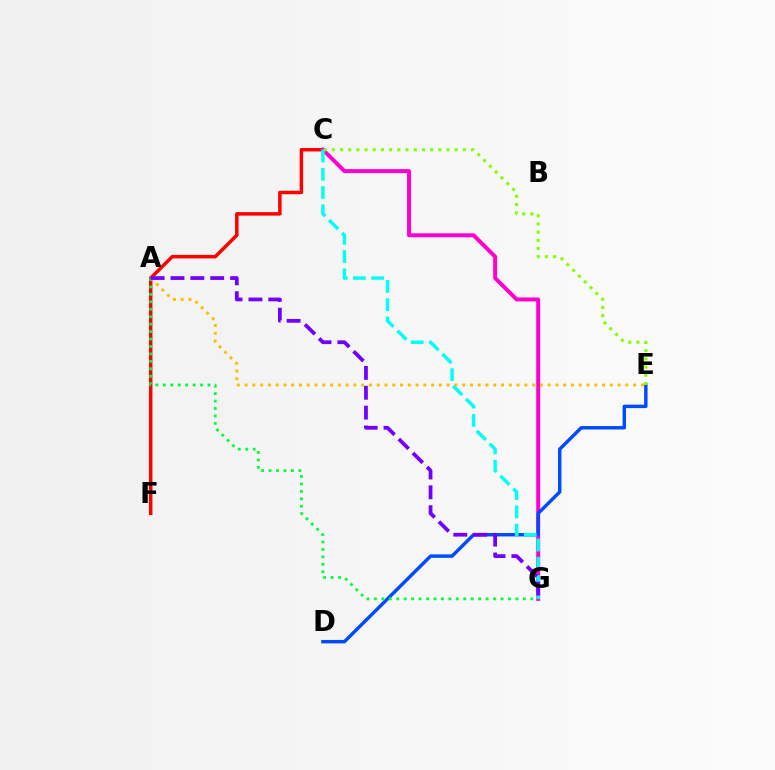{('C', 'F'): [{'color': '#ff0000', 'line_style': 'solid', 'thickness': 2.51}], ('C', 'G'): [{'color': '#ff00cf', 'line_style': 'solid', 'thickness': 2.86}, {'color': '#00fff6', 'line_style': 'dashed', 'thickness': 2.48}], ('D', 'E'): [{'color': '#004bff', 'line_style': 'solid', 'thickness': 2.47}], ('C', 'E'): [{'color': '#84ff00', 'line_style': 'dotted', 'thickness': 2.23}], ('A', 'E'): [{'color': '#ffbd00', 'line_style': 'dotted', 'thickness': 2.11}], ('A', 'G'): [{'color': '#00ff39', 'line_style': 'dotted', 'thickness': 2.02}, {'color': '#7200ff', 'line_style': 'dashed', 'thickness': 2.7}]}